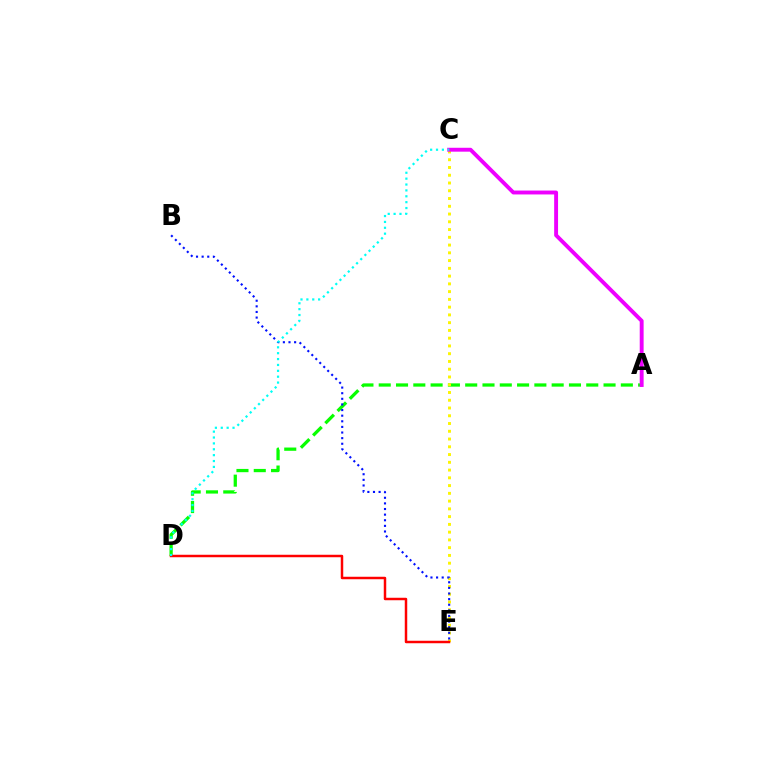{('A', 'D'): [{'color': '#08ff00', 'line_style': 'dashed', 'thickness': 2.35}], ('C', 'E'): [{'color': '#fcf500', 'line_style': 'dotted', 'thickness': 2.11}], ('B', 'E'): [{'color': '#0010ff', 'line_style': 'dotted', 'thickness': 1.53}], ('A', 'C'): [{'color': '#ee00ff', 'line_style': 'solid', 'thickness': 2.81}], ('D', 'E'): [{'color': '#ff0000', 'line_style': 'solid', 'thickness': 1.79}], ('C', 'D'): [{'color': '#00fff6', 'line_style': 'dotted', 'thickness': 1.6}]}